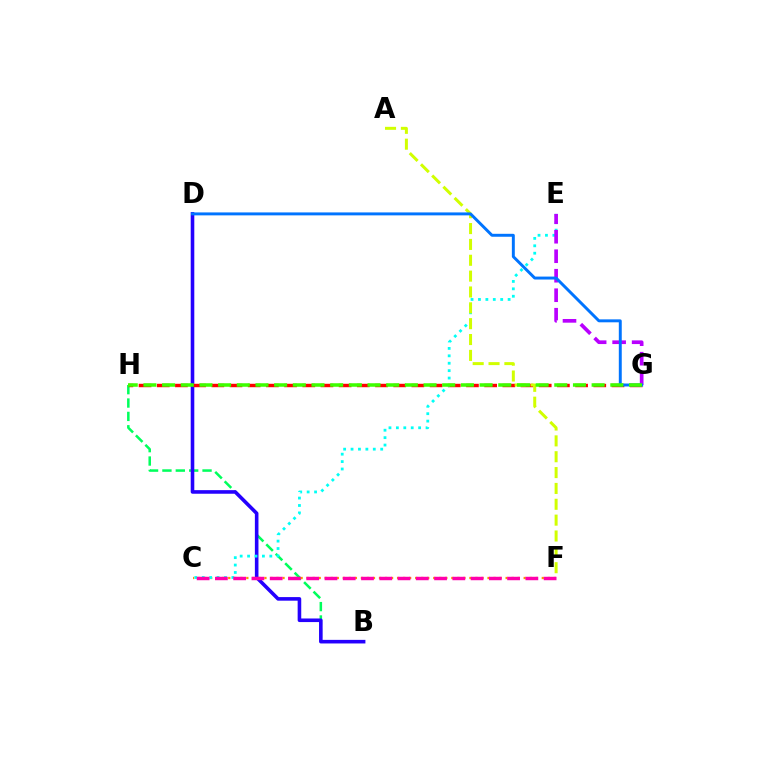{('B', 'H'): [{'color': '#00ff5c', 'line_style': 'dashed', 'thickness': 1.82}], ('B', 'D'): [{'color': '#2500ff', 'line_style': 'solid', 'thickness': 2.59}], ('C', 'F'): [{'color': '#ff9400', 'line_style': 'dotted', 'thickness': 1.64}, {'color': '#ff00ac', 'line_style': 'dashed', 'thickness': 2.48}], ('G', 'H'): [{'color': '#ff0000', 'line_style': 'dashed', 'thickness': 2.47}, {'color': '#3dff00', 'line_style': 'dashed', 'thickness': 2.54}], ('C', 'E'): [{'color': '#00fff6', 'line_style': 'dotted', 'thickness': 2.01}], ('A', 'F'): [{'color': '#d1ff00', 'line_style': 'dashed', 'thickness': 2.15}], ('E', 'G'): [{'color': '#b900ff', 'line_style': 'dashed', 'thickness': 2.65}], ('D', 'G'): [{'color': '#0074ff', 'line_style': 'solid', 'thickness': 2.12}]}